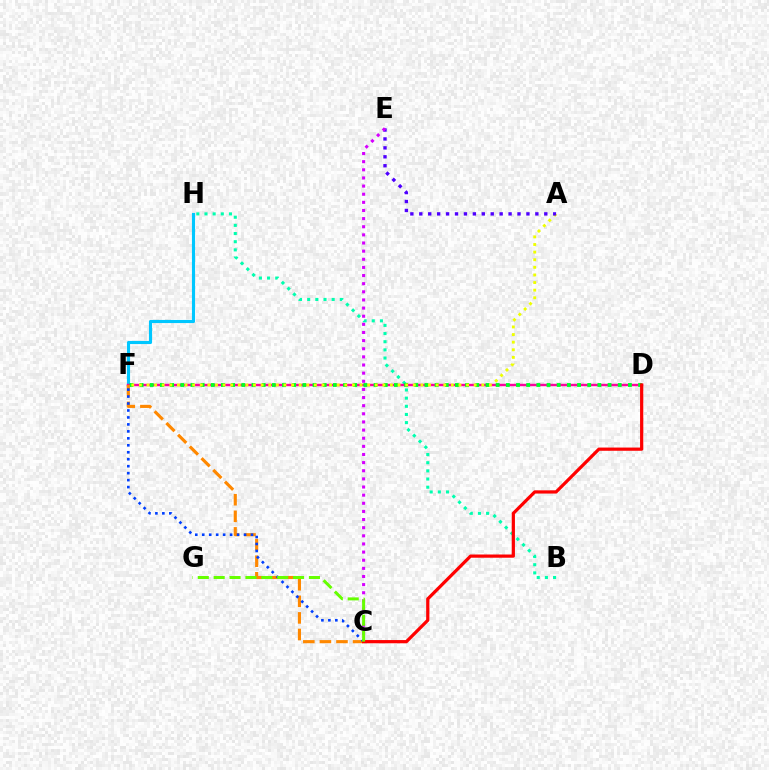{('B', 'H'): [{'color': '#00ffaf', 'line_style': 'dotted', 'thickness': 2.22}], ('F', 'H'): [{'color': '#00c7ff', 'line_style': 'solid', 'thickness': 2.24}], ('D', 'F'): [{'color': '#ff00a0', 'line_style': 'solid', 'thickness': 1.75}, {'color': '#00ff27', 'line_style': 'dotted', 'thickness': 2.76}], ('A', 'F'): [{'color': '#eeff00', 'line_style': 'dotted', 'thickness': 2.07}], ('C', 'F'): [{'color': '#ff8800', 'line_style': 'dashed', 'thickness': 2.25}, {'color': '#003fff', 'line_style': 'dotted', 'thickness': 1.89}], ('A', 'E'): [{'color': '#4f00ff', 'line_style': 'dotted', 'thickness': 2.43}], ('C', 'E'): [{'color': '#d600ff', 'line_style': 'dotted', 'thickness': 2.21}], ('C', 'D'): [{'color': '#ff0000', 'line_style': 'solid', 'thickness': 2.32}], ('C', 'G'): [{'color': '#66ff00', 'line_style': 'dashed', 'thickness': 2.16}]}